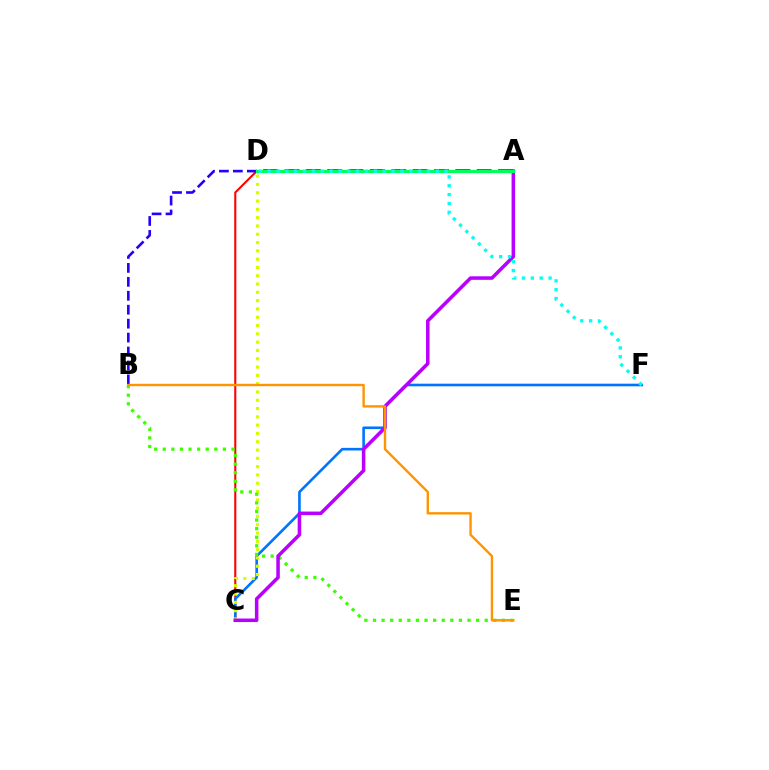{('C', 'D'): [{'color': '#ff0000', 'line_style': 'solid', 'thickness': 1.5}, {'color': '#d1ff00', 'line_style': 'dotted', 'thickness': 2.25}], ('C', 'F'): [{'color': '#0074ff', 'line_style': 'solid', 'thickness': 1.88}], ('A', 'D'): [{'color': '#ff00ac', 'line_style': 'dashed', 'thickness': 2.9}, {'color': '#00ff5c', 'line_style': 'solid', 'thickness': 2.29}], ('B', 'D'): [{'color': '#2500ff', 'line_style': 'dashed', 'thickness': 1.89}], ('B', 'E'): [{'color': '#3dff00', 'line_style': 'dotted', 'thickness': 2.33}, {'color': '#ff9400', 'line_style': 'solid', 'thickness': 1.72}], ('A', 'C'): [{'color': '#b900ff', 'line_style': 'solid', 'thickness': 2.55}], ('D', 'F'): [{'color': '#00fff6', 'line_style': 'dotted', 'thickness': 2.4}]}